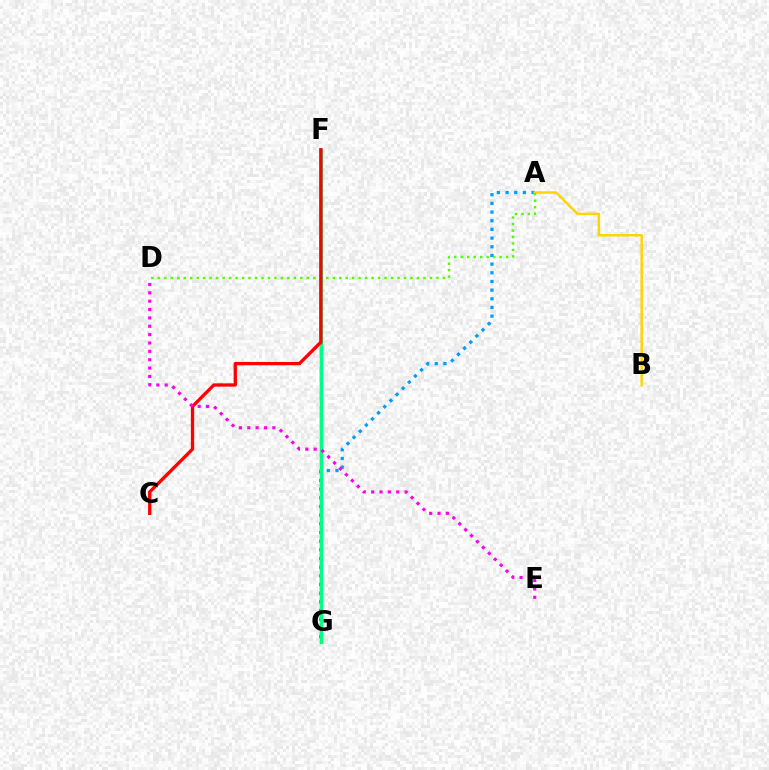{('A', 'G'): [{'color': '#009eff', 'line_style': 'dotted', 'thickness': 2.36}], ('A', 'B'): [{'color': '#ffd500', 'line_style': 'solid', 'thickness': 1.78}], ('A', 'D'): [{'color': '#4fff00', 'line_style': 'dotted', 'thickness': 1.76}], ('F', 'G'): [{'color': '#3700ff', 'line_style': 'solid', 'thickness': 1.59}, {'color': '#00ff86', 'line_style': 'solid', 'thickness': 2.35}], ('C', 'F'): [{'color': '#ff0000', 'line_style': 'solid', 'thickness': 2.38}], ('D', 'E'): [{'color': '#ff00ed', 'line_style': 'dotted', 'thickness': 2.27}]}